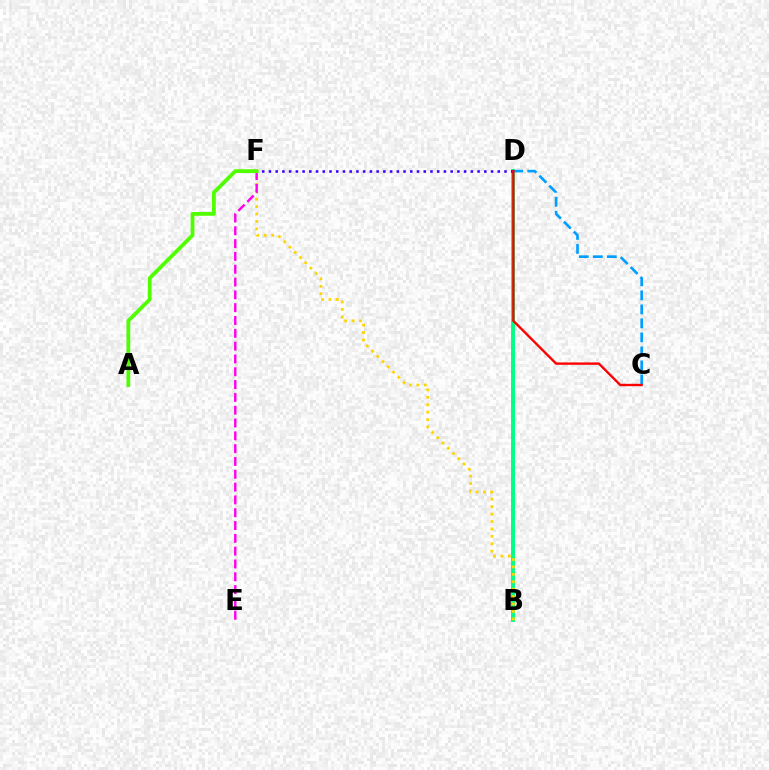{('B', 'D'): [{'color': '#00ff86', 'line_style': 'solid', 'thickness': 2.82}], ('C', 'D'): [{'color': '#009eff', 'line_style': 'dashed', 'thickness': 1.9}, {'color': '#ff0000', 'line_style': 'solid', 'thickness': 1.7}], ('B', 'F'): [{'color': '#ffd500', 'line_style': 'dotted', 'thickness': 2.02}], ('D', 'F'): [{'color': '#3700ff', 'line_style': 'dotted', 'thickness': 1.83}], ('E', 'F'): [{'color': '#ff00ed', 'line_style': 'dashed', 'thickness': 1.74}], ('A', 'F'): [{'color': '#4fff00', 'line_style': 'solid', 'thickness': 2.72}]}